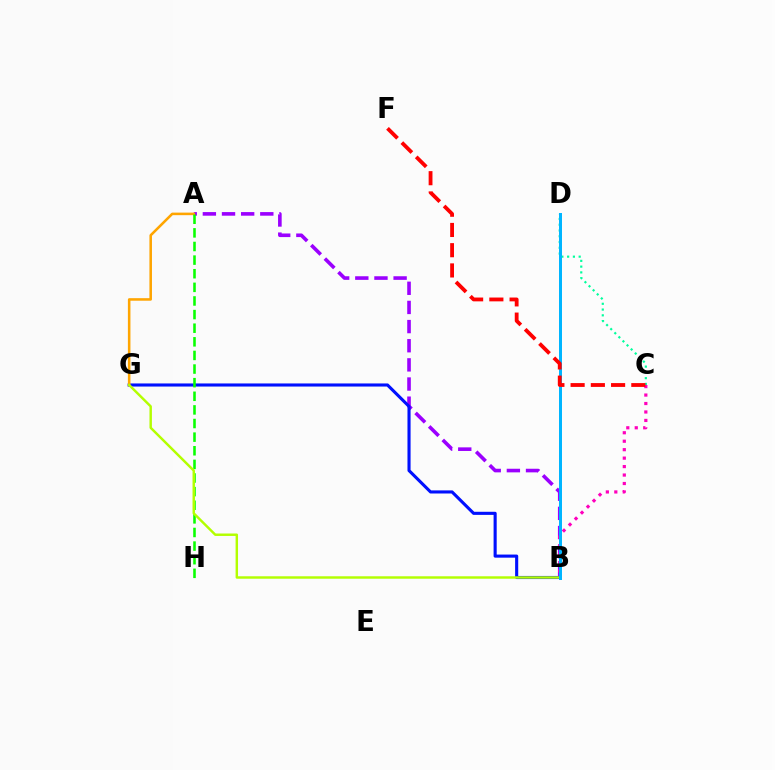{('A', 'B'): [{'color': '#9b00ff', 'line_style': 'dashed', 'thickness': 2.6}], ('B', 'G'): [{'color': '#0010ff', 'line_style': 'solid', 'thickness': 2.23}, {'color': '#b3ff00', 'line_style': 'solid', 'thickness': 1.76}], ('C', 'D'): [{'color': '#00ff9d', 'line_style': 'dotted', 'thickness': 1.57}], ('B', 'C'): [{'color': '#ff00bd', 'line_style': 'dotted', 'thickness': 2.3}], ('A', 'G'): [{'color': '#ffa500', 'line_style': 'solid', 'thickness': 1.84}], ('A', 'H'): [{'color': '#08ff00', 'line_style': 'dashed', 'thickness': 1.85}], ('B', 'D'): [{'color': '#00b5ff', 'line_style': 'solid', 'thickness': 2.16}], ('C', 'F'): [{'color': '#ff0000', 'line_style': 'dashed', 'thickness': 2.75}]}